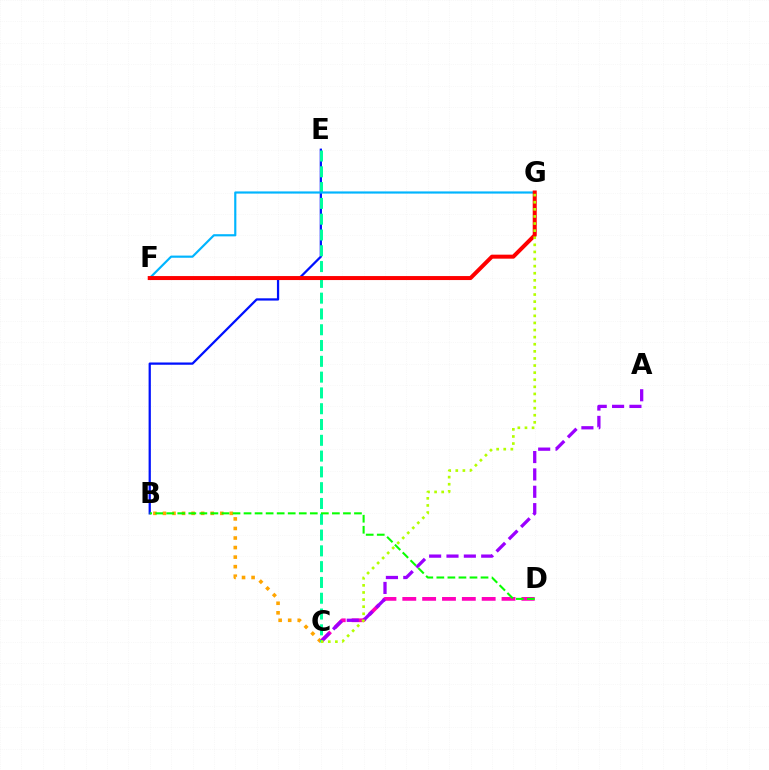{('C', 'D'): [{'color': '#ff00bd', 'line_style': 'dashed', 'thickness': 2.7}], ('B', 'E'): [{'color': '#0010ff', 'line_style': 'solid', 'thickness': 1.63}], ('B', 'C'): [{'color': '#ffa500', 'line_style': 'dotted', 'thickness': 2.59}], ('A', 'C'): [{'color': '#9b00ff', 'line_style': 'dashed', 'thickness': 2.36}], ('C', 'E'): [{'color': '#00ff9d', 'line_style': 'dashed', 'thickness': 2.15}], ('F', 'G'): [{'color': '#00b5ff', 'line_style': 'solid', 'thickness': 1.56}, {'color': '#ff0000', 'line_style': 'solid', 'thickness': 2.88}], ('C', 'G'): [{'color': '#b3ff00', 'line_style': 'dotted', 'thickness': 1.93}], ('B', 'D'): [{'color': '#08ff00', 'line_style': 'dashed', 'thickness': 1.5}]}